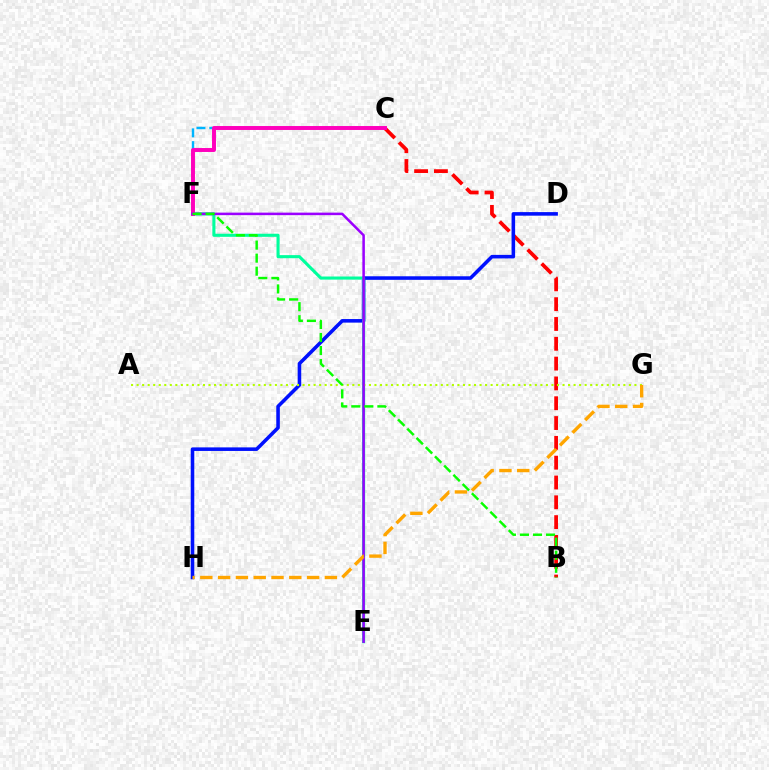{('B', 'C'): [{'color': '#ff0000', 'line_style': 'dashed', 'thickness': 2.69}], ('D', 'H'): [{'color': '#0010ff', 'line_style': 'solid', 'thickness': 2.57}], ('E', 'F'): [{'color': '#00ff9d', 'line_style': 'solid', 'thickness': 2.23}, {'color': '#9b00ff', 'line_style': 'solid', 'thickness': 1.82}], ('A', 'G'): [{'color': '#b3ff00', 'line_style': 'dotted', 'thickness': 1.5}], ('C', 'F'): [{'color': '#00b5ff', 'line_style': 'dashed', 'thickness': 1.74}, {'color': '#ff00bd', 'line_style': 'solid', 'thickness': 2.84}], ('B', 'F'): [{'color': '#08ff00', 'line_style': 'dashed', 'thickness': 1.77}], ('G', 'H'): [{'color': '#ffa500', 'line_style': 'dashed', 'thickness': 2.42}]}